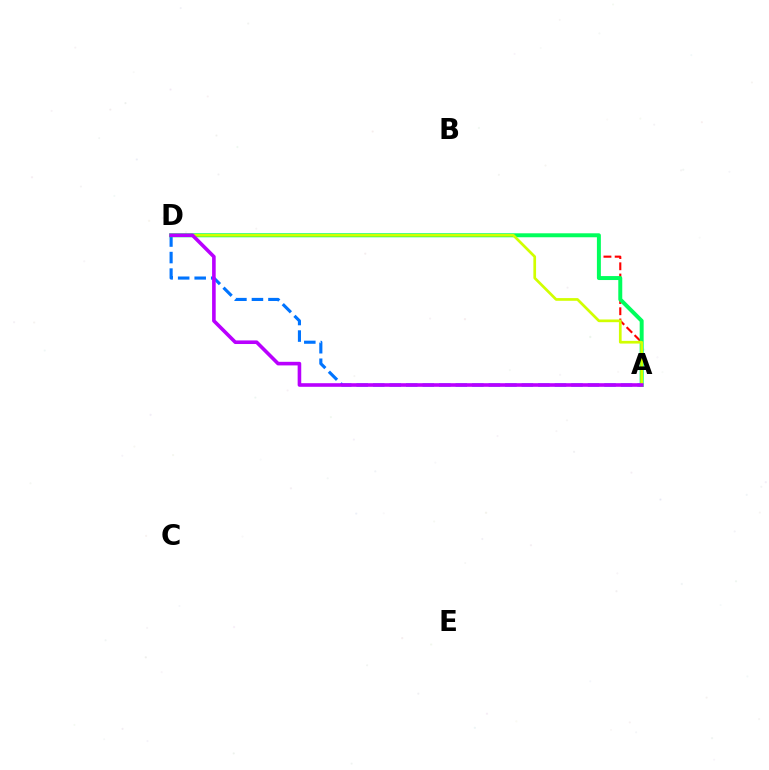{('A', 'D'): [{'color': '#ff0000', 'line_style': 'dashed', 'thickness': 1.53}, {'color': '#0074ff', 'line_style': 'dashed', 'thickness': 2.24}, {'color': '#00ff5c', 'line_style': 'solid', 'thickness': 2.86}, {'color': '#d1ff00', 'line_style': 'solid', 'thickness': 1.94}, {'color': '#b900ff', 'line_style': 'solid', 'thickness': 2.59}]}